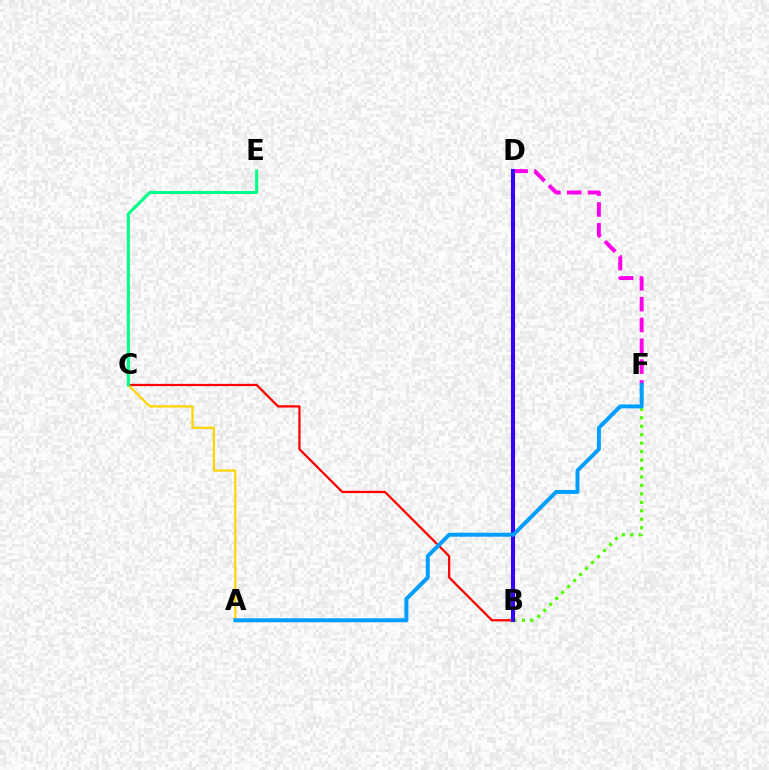{('B', 'F'): [{'color': '#4fff00', 'line_style': 'dotted', 'thickness': 2.3}], ('B', 'C'): [{'color': '#ff0000', 'line_style': 'solid', 'thickness': 1.62}], ('A', 'C'): [{'color': '#ffd500', 'line_style': 'solid', 'thickness': 1.6}], ('D', 'F'): [{'color': '#ff00ed', 'line_style': 'dashed', 'thickness': 2.83}], ('B', 'D'): [{'color': '#3700ff', 'line_style': 'solid', 'thickness': 2.94}], ('C', 'E'): [{'color': '#00ff86', 'line_style': 'solid', 'thickness': 2.24}], ('A', 'F'): [{'color': '#009eff', 'line_style': 'solid', 'thickness': 2.85}]}